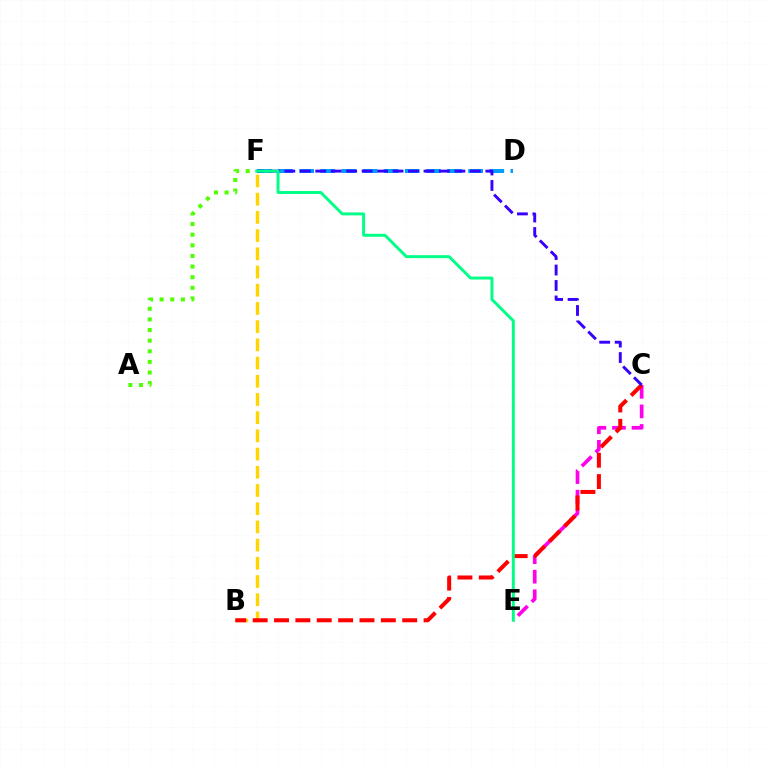{('C', 'E'): [{'color': '#ff00ed', 'line_style': 'dashed', 'thickness': 2.66}], ('D', 'F'): [{'color': '#009eff', 'line_style': 'dashed', 'thickness': 2.87}], ('A', 'F'): [{'color': '#4fff00', 'line_style': 'dotted', 'thickness': 2.89}], ('B', 'F'): [{'color': '#ffd500', 'line_style': 'dashed', 'thickness': 2.47}], ('B', 'C'): [{'color': '#ff0000', 'line_style': 'dashed', 'thickness': 2.9}], ('C', 'F'): [{'color': '#3700ff', 'line_style': 'dashed', 'thickness': 2.1}], ('E', 'F'): [{'color': '#00ff86', 'line_style': 'solid', 'thickness': 2.12}]}